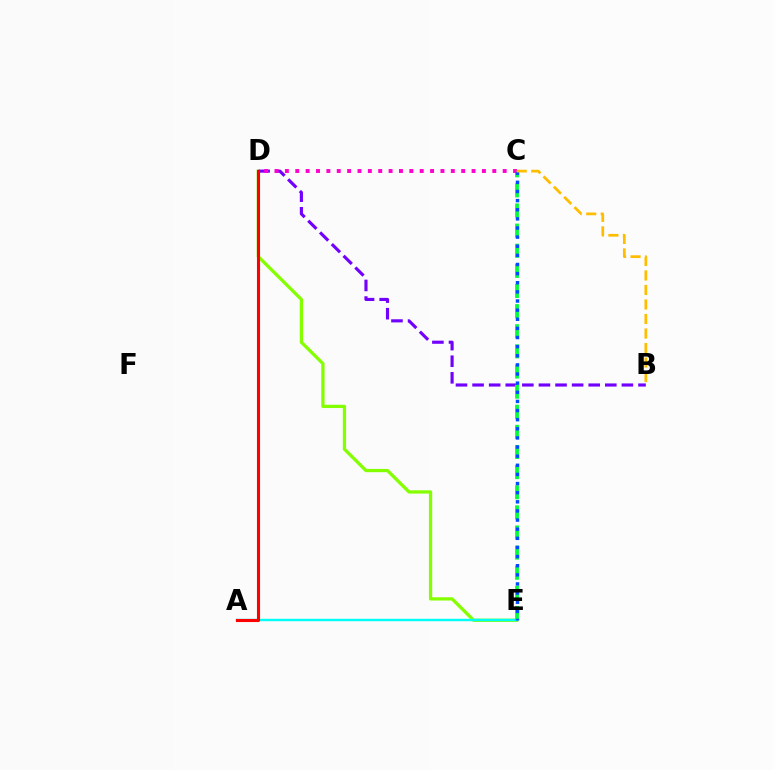{('D', 'E'): [{'color': '#84ff00', 'line_style': 'solid', 'thickness': 2.35}], ('B', 'D'): [{'color': '#7200ff', 'line_style': 'dashed', 'thickness': 2.25}], ('C', 'E'): [{'color': '#00ff39', 'line_style': 'dashed', 'thickness': 2.73}, {'color': '#004bff', 'line_style': 'dotted', 'thickness': 2.48}], ('A', 'E'): [{'color': '#00fff6', 'line_style': 'solid', 'thickness': 1.74}], ('C', 'D'): [{'color': '#ff00cf', 'line_style': 'dotted', 'thickness': 2.82}], ('A', 'D'): [{'color': '#ff0000', 'line_style': 'solid', 'thickness': 2.23}], ('B', 'C'): [{'color': '#ffbd00', 'line_style': 'dashed', 'thickness': 1.97}]}